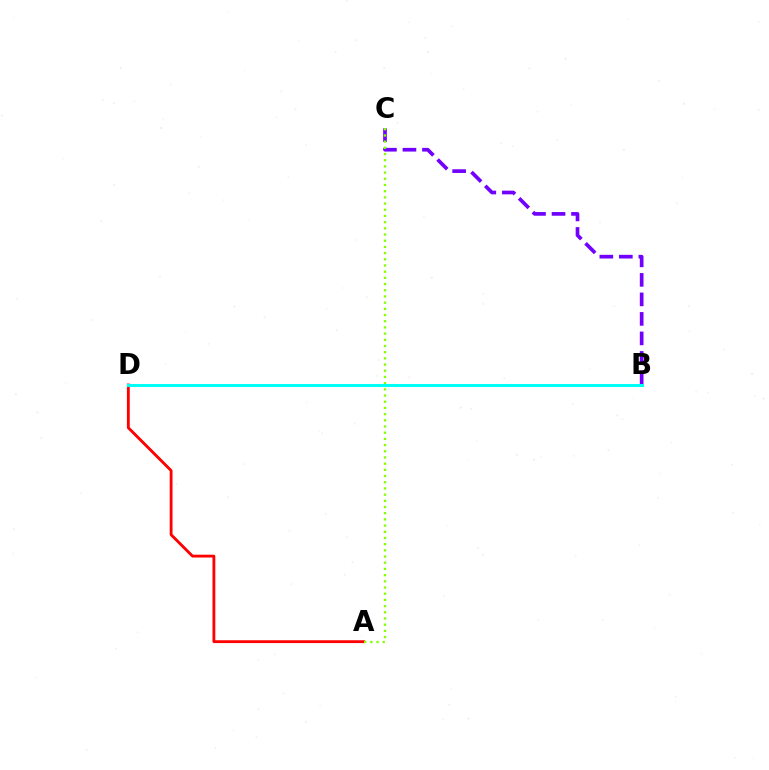{('A', 'D'): [{'color': '#ff0000', 'line_style': 'solid', 'thickness': 2.04}], ('B', 'C'): [{'color': '#7200ff', 'line_style': 'dashed', 'thickness': 2.65}], ('A', 'C'): [{'color': '#84ff00', 'line_style': 'dotted', 'thickness': 1.68}], ('B', 'D'): [{'color': '#00fff6', 'line_style': 'solid', 'thickness': 2.18}]}